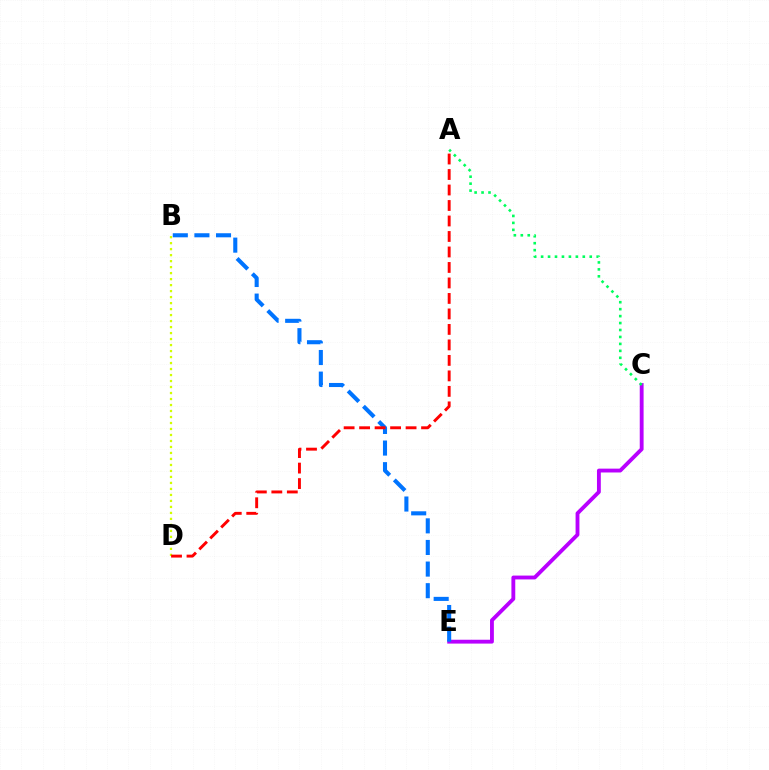{('B', 'D'): [{'color': '#d1ff00', 'line_style': 'dotted', 'thickness': 1.63}], ('C', 'E'): [{'color': '#b900ff', 'line_style': 'solid', 'thickness': 2.77}], ('B', 'E'): [{'color': '#0074ff', 'line_style': 'dashed', 'thickness': 2.94}], ('A', 'D'): [{'color': '#ff0000', 'line_style': 'dashed', 'thickness': 2.1}], ('A', 'C'): [{'color': '#00ff5c', 'line_style': 'dotted', 'thickness': 1.89}]}